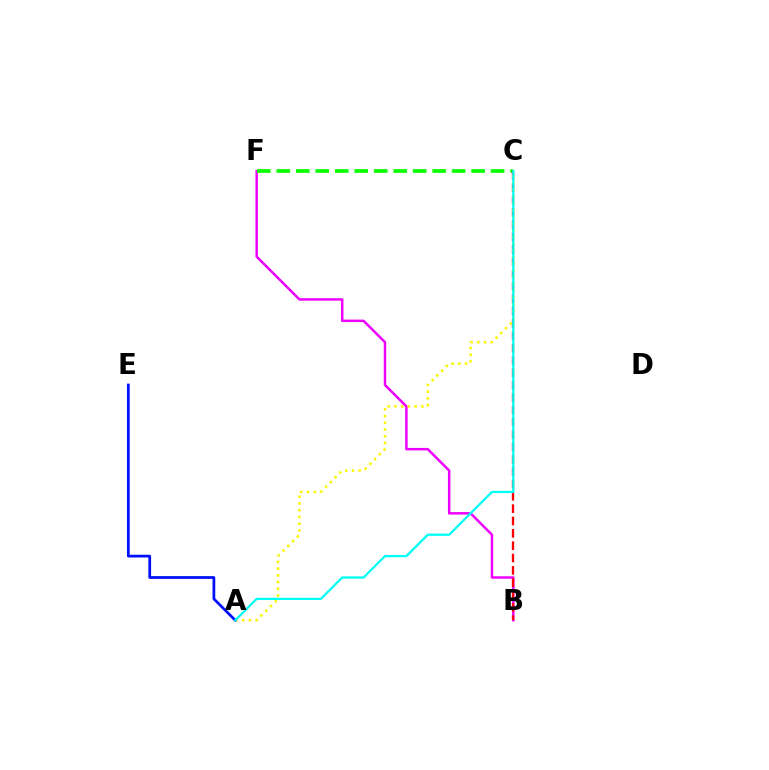{('B', 'F'): [{'color': '#ee00ff', 'line_style': 'solid', 'thickness': 1.79}], ('C', 'F'): [{'color': '#08ff00', 'line_style': 'dashed', 'thickness': 2.65}], ('B', 'C'): [{'color': '#ff0000', 'line_style': 'dashed', 'thickness': 1.68}], ('A', 'C'): [{'color': '#fcf500', 'line_style': 'dotted', 'thickness': 1.83}, {'color': '#00fff6', 'line_style': 'solid', 'thickness': 1.63}], ('A', 'E'): [{'color': '#0010ff', 'line_style': 'solid', 'thickness': 1.98}]}